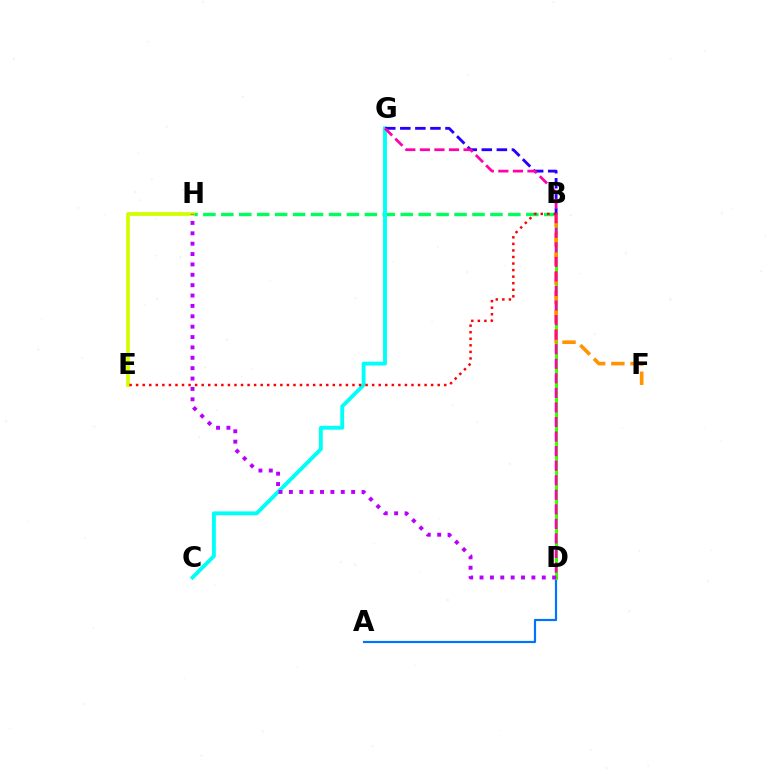{('B', 'H'): [{'color': '#00ff5c', 'line_style': 'dashed', 'thickness': 2.44}], ('E', 'H'): [{'color': '#d1ff00', 'line_style': 'solid', 'thickness': 2.7}], ('C', 'G'): [{'color': '#00fff6', 'line_style': 'solid', 'thickness': 2.79}], ('A', 'D'): [{'color': '#0074ff', 'line_style': 'solid', 'thickness': 1.57}], ('B', 'D'): [{'color': '#3dff00', 'line_style': 'solid', 'thickness': 2.22}], ('B', 'F'): [{'color': '#ff9400', 'line_style': 'dashed', 'thickness': 2.61}], ('B', 'G'): [{'color': '#2500ff', 'line_style': 'dashed', 'thickness': 2.05}], ('D', 'H'): [{'color': '#b900ff', 'line_style': 'dotted', 'thickness': 2.82}], ('D', 'G'): [{'color': '#ff00ac', 'line_style': 'dashed', 'thickness': 1.98}], ('B', 'E'): [{'color': '#ff0000', 'line_style': 'dotted', 'thickness': 1.78}]}